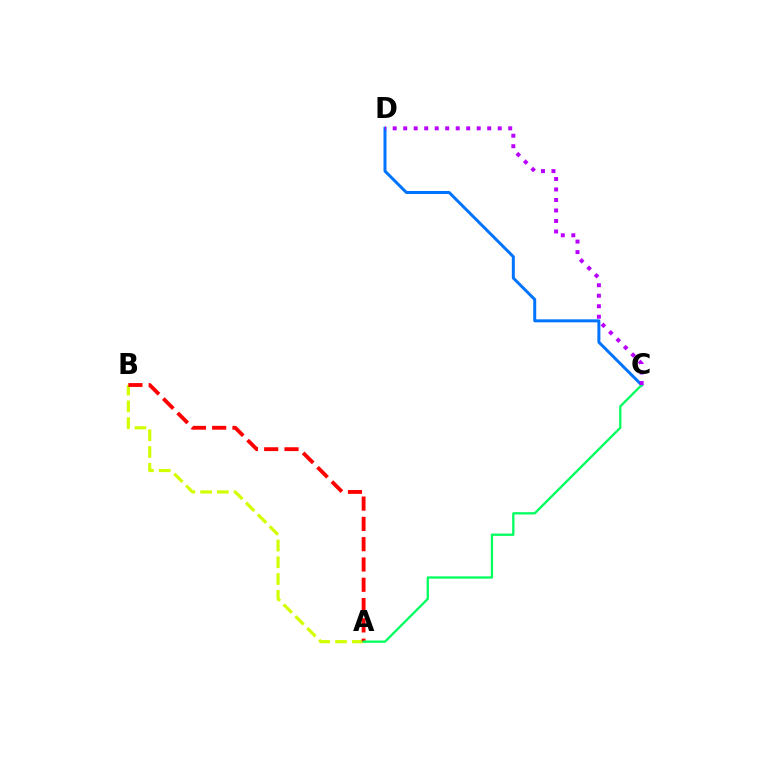{('A', 'B'): [{'color': '#d1ff00', 'line_style': 'dashed', 'thickness': 2.28}, {'color': '#ff0000', 'line_style': 'dashed', 'thickness': 2.76}], ('C', 'D'): [{'color': '#0074ff', 'line_style': 'solid', 'thickness': 2.15}, {'color': '#b900ff', 'line_style': 'dotted', 'thickness': 2.85}], ('A', 'C'): [{'color': '#00ff5c', 'line_style': 'solid', 'thickness': 1.64}]}